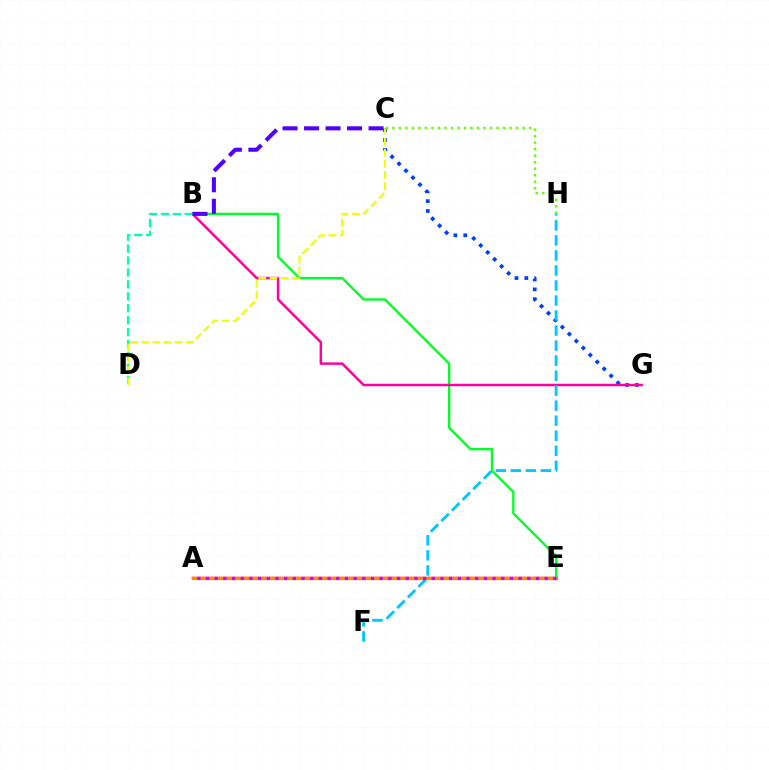{('C', 'G'): [{'color': '#003fff', 'line_style': 'dotted', 'thickness': 2.68}], ('A', 'E'): [{'color': '#ff0000', 'line_style': 'solid', 'thickness': 1.78}, {'color': '#ff8800', 'line_style': 'solid', 'thickness': 2.24}, {'color': '#d600ff', 'line_style': 'dotted', 'thickness': 2.36}], ('B', 'E'): [{'color': '#00ff27', 'line_style': 'solid', 'thickness': 1.69}], ('B', 'G'): [{'color': '#ff00a0', 'line_style': 'solid', 'thickness': 1.79}], ('F', 'H'): [{'color': '#00c7ff', 'line_style': 'dashed', 'thickness': 2.04}], ('B', 'D'): [{'color': '#00ffaf', 'line_style': 'dashed', 'thickness': 1.62}], ('B', 'C'): [{'color': '#4f00ff', 'line_style': 'dashed', 'thickness': 2.92}], ('C', 'D'): [{'color': '#eeff00', 'line_style': 'dashed', 'thickness': 1.52}], ('C', 'H'): [{'color': '#66ff00', 'line_style': 'dotted', 'thickness': 1.77}]}